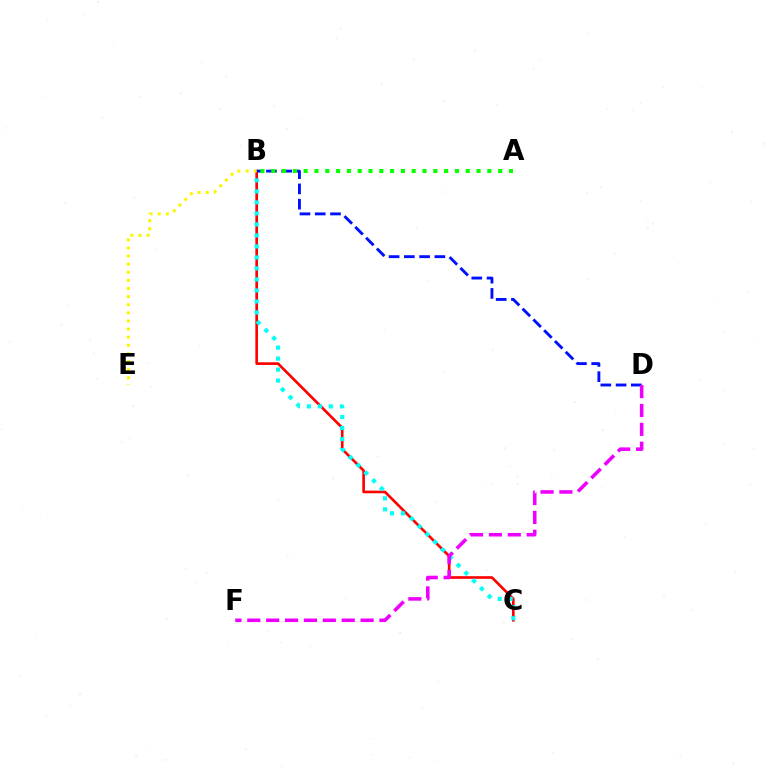{('B', 'C'): [{'color': '#ff0000', 'line_style': 'solid', 'thickness': 1.91}, {'color': '#00fff6', 'line_style': 'dotted', 'thickness': 2.99}], ('B', 'D'): [{'color': '#0010ff', 'line_style': 'dashed', 'thickness': 2.07}], ('A', 'B'): [{'color': '#08ff00', 'line_style': 'dotted', 'thickness': 2.94}], ('D', 'F'): [{'color': '#ee00ff', 'line_style': 'dashed', 'thickness': 2.57}], ('B', 'E'): [{'color': '#fcf500', 'line_style': 'dotted', 'thickness': 2.21}]}